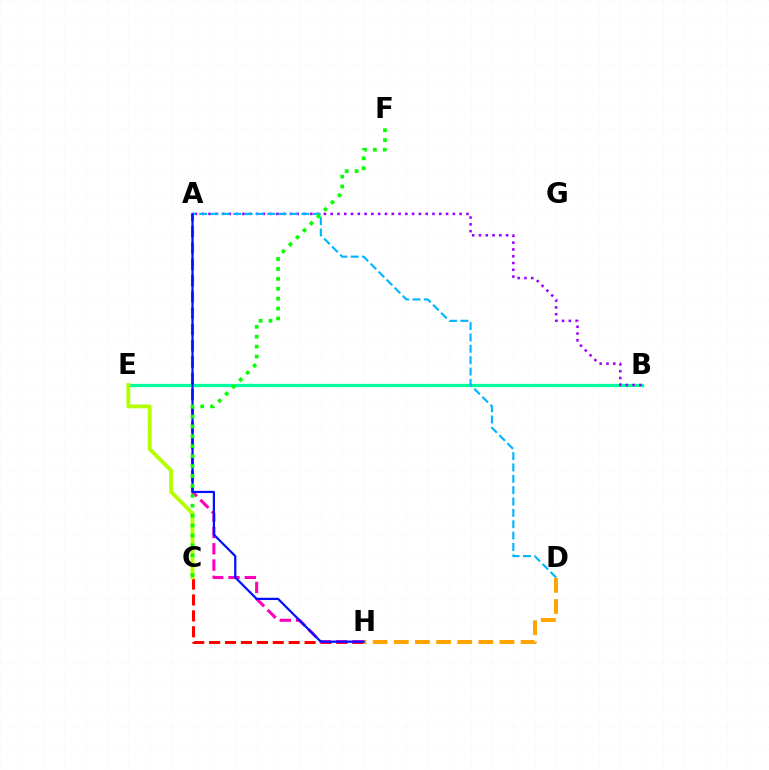{('B', 'E'): [{'color': '#00ff9d', 'line_style': 'solid', 'thickness': 2.37}], ('C', 'H'): [{'color': '#ff0000', 'line_style': 'dashed', 'thickness': 2.16}], ('A', 'H'): [{'color': '#ff00bd', 'line_style': 'dashed', 'thickness': 2.21}, {'color': '#0010ff', 'line_style': 'solid', 'thickness': 1.6}], ('A', 'B'): [{'color': '#9b00ff', 'line_style': 'dotted', 'thickness': 1.84}], ('A', 'D'): [{'color': '#00b5ff', 'line_style': 'dashed', 'thickness': 1.54}], ('D', 'H'): [{'color': '#ffa500', 'line_style': 'dashed', 'thickness': 2.87}], ('C', 'E'): [{'color': '#b3ff00', 'line_style': 'solid', 'thickness': 2.77}], ('C', 'F'): [{'color': '#08ff00', 'line_style': 'dotted', 'thickness': 2.69}]}